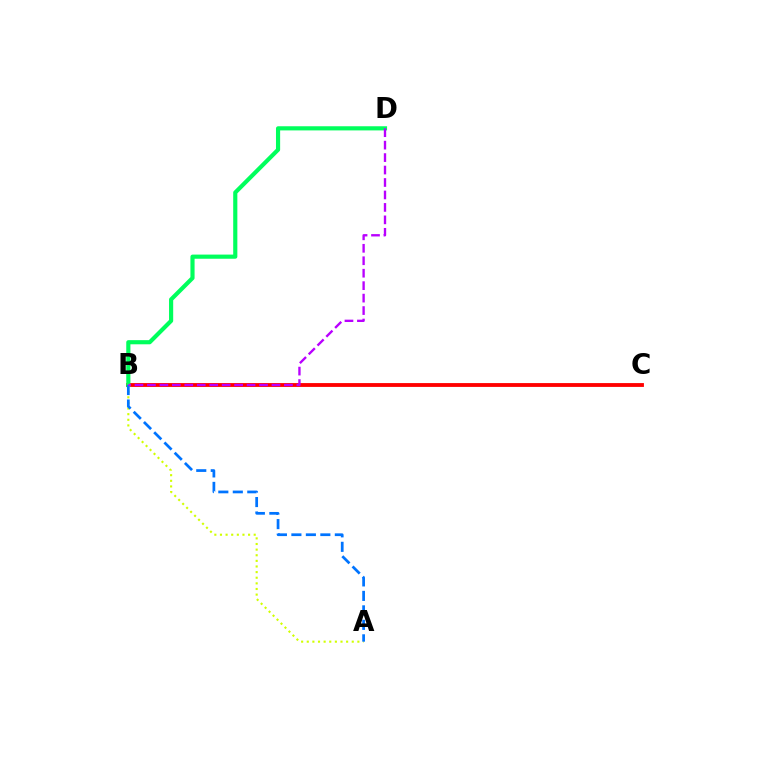{('B', 'C'): [{'color': '#ff0000', 'line_style': 'solid', 'thickness': 2.76}], ('B', 'D'): [{'color': '#00ff5c', 'line_style': 'solid', 'thickness': 2.99}, {'color': '#b900ff', 'line_style': 'dashed', 'thickness': 1.69}], ('A', 'B'): [{'color': '#d1ff00', 'line_style': 'dotted', 'thickness': 1.53}, {'color': '#0074ff', 'line_style': 'dashed', 'thickness': 1.97}]}